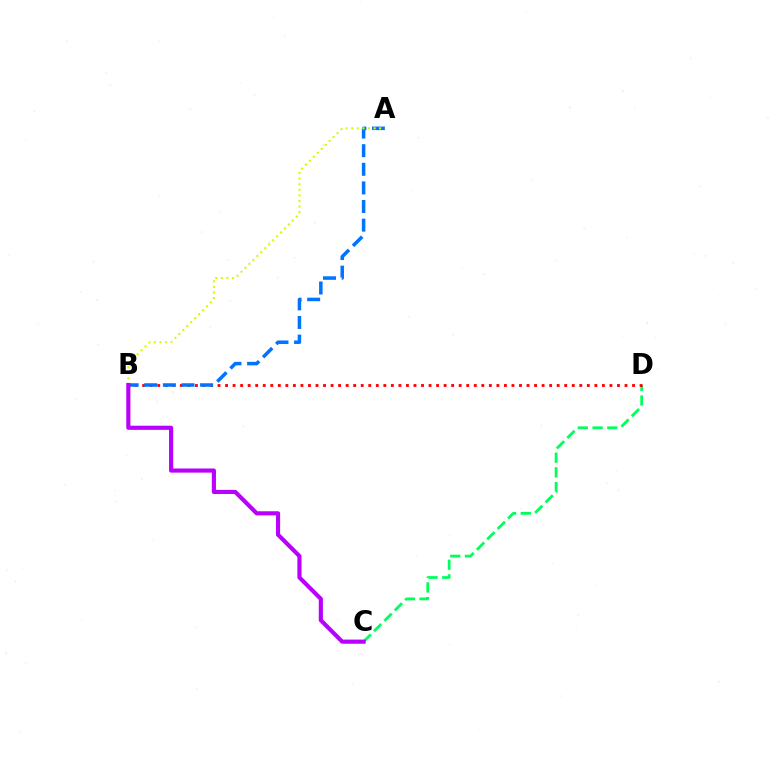{('C', 'D'): [{'color': '#00ff5c', 'line_style': 'dashed', 'thickness': 2.0}], ('B', 'D'): [{'color': '#ff0000', 'line_style': 'dotted', 'thickness': 2.05}], ('A', 'B'): [{'color': '#0074ff', 'line_style': 'dashed', 'thickness': 2.53}, {'color': '#d1ff00', 'line_style': 'dotted', 'thickness': 1.52}], ('B', 'C'): [{'color': '#b900ff', 'line_style': 'solid', 'thickness': 2.98}]}